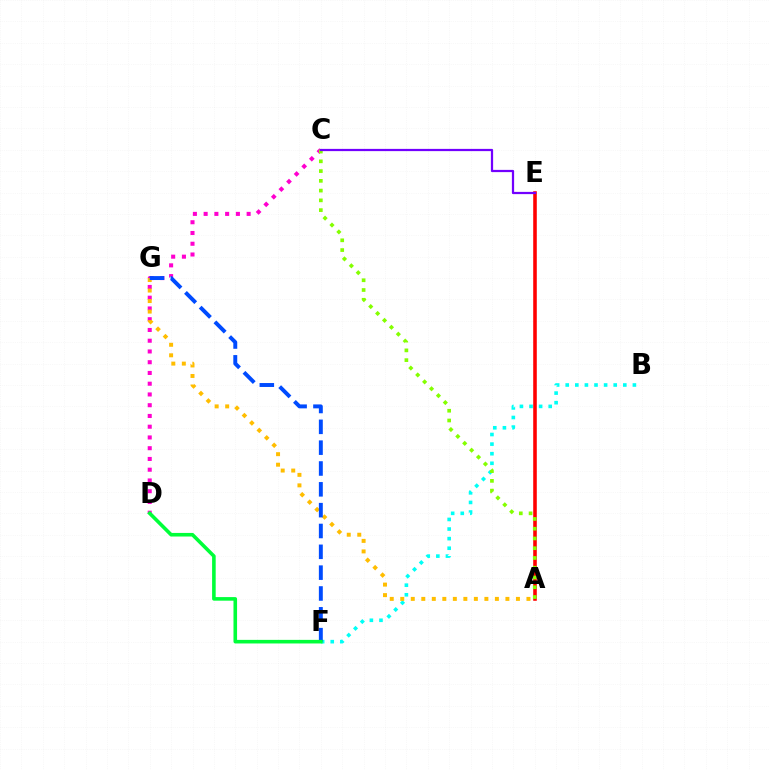{('C', 'D'): [{'color': '#ff00cf', 'line_style': 'dotted', 'thickness': 2.92}], ('A', 'E'): [{'color': '#ff0000', 'line_style': 'solid', 'thickness': 2.58}], ('B', 'F'): [{'color': '#00fff6', 'line_style': 'dotted', 'thickness': 2.61}], ('A', 'G'): [{'color': '#ffbd00', 'line_style': 'dotted', 'thickness': 2.86}], ('F', 'G'): [{'color': '#004bff', 'line_style': 'dashed', 'thickness': 2.83}], ('A', 'C'): [{'color': '#84ff00', 'line_style': 'dotted', 'thickness': 2.65}], ('C', 'E'): [{'color': '#7200ff', 'line_style': 'solid', 'thickness': 1.61}], ('D', 'F'): [{'color': '#00ff39', 'line_style': 'solid', 'thickness': 2.59}]}